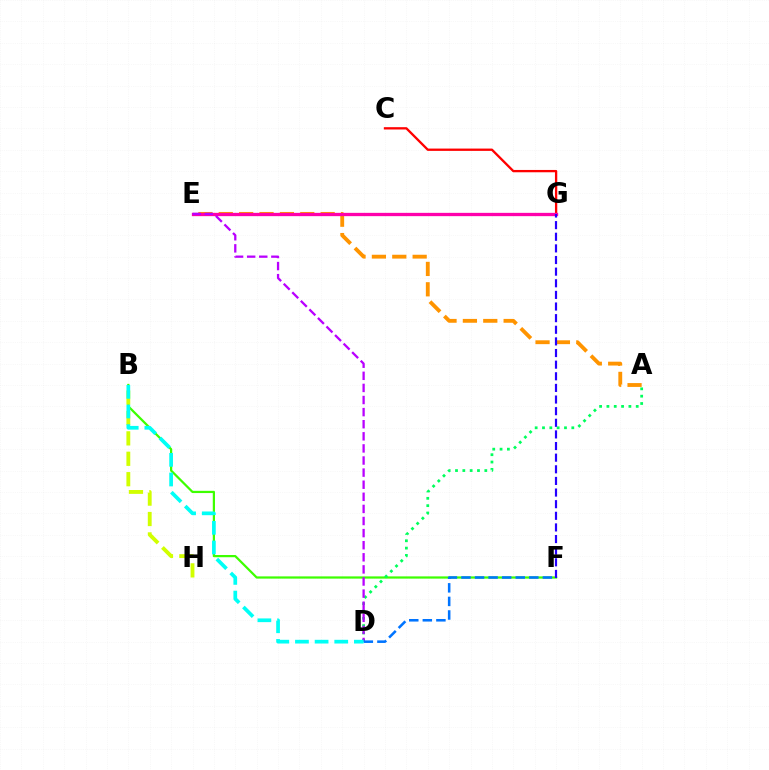{('B', 'F'): [{'color': '#3dff00', 'line_style': 'solid', 'thickness': 1.61}], ('B', 'H'): [{'color': '#d1ff00', 'line_style': 'dashed', 'thickness': 2.77}], ('A', 'D'): [{'color': '#00ff5c', 'line_style': 'dotted', 'thickness': 1.99}], ('A', 'E'): [{'color': '#ff9400', 'line_style': 'dashed', 'thickness': 2.77}], ('C', 'G'): [{'color': '#ff0000', 'line_style': 'solid', 'thickness': 1.67}], ('E', 'G'): [{'color': '#ff00ac', 'line_style': 'solid', 'thickness': 2.37}], ('D', 'E'): [{'color': '#b900ff', 'line_style': 'dashed', 'thickness': 1.64}], ('F', 'G'): [{'color': '#2500ff', 'line_style': 'dashed', 'thickness': 1.58}], ('D', 'F'): [{'color': '#0074ff', 'line_style': 'dashed', 'thickness': 1.84}], ('B', 'D'): [{'color': '#00fff6', 'line_style': 'dashed', 'thickness': 2.67}]}